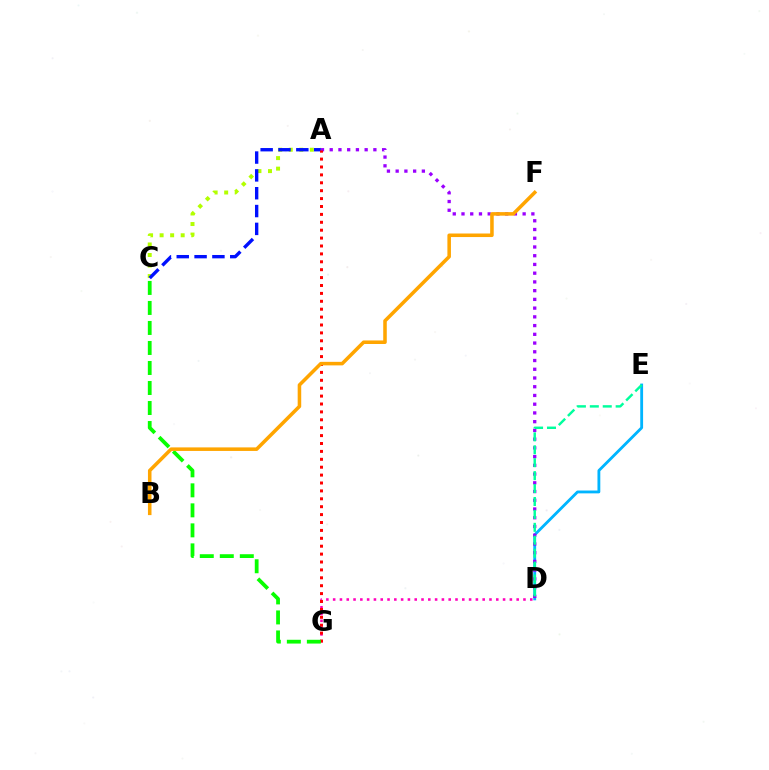{('D', 'G'): [{'color': '#ff00bd', 'line_style': 'dotted', 'thickness': 1.85}], ('D', 'E'): [{'color': '#00b5ff', 'line_style': 'solid', 'thickness': 2.04}, {'color': '#00ff9d', 'line_style': 'dashed', 'thickness': 1.76}], ('A', 'D'): [{'color': '#9b00ff', 'line_style': 'dotted', 'thickness': 2.37}], ('A', 'C'): [{'color': '#b3ff00', 'line_style': 'dotted', 'thickness': 2.86}, {'color': '#0010ff', 'line_style': 'dashed', 'thickness': 2.42}], ('A', 'G'): [{'color': '#ff0000', 'line_style': 'dotted', 'thickness': 2.15}], ('C', 'G'): [{'color': '#08ff00', 'line_style': 'dashed', 'thickness': 2.72}], ('B', 'F'): [{'color': '#ffa500', 'line_style': 'solid', 'thickness': 2.55}]}